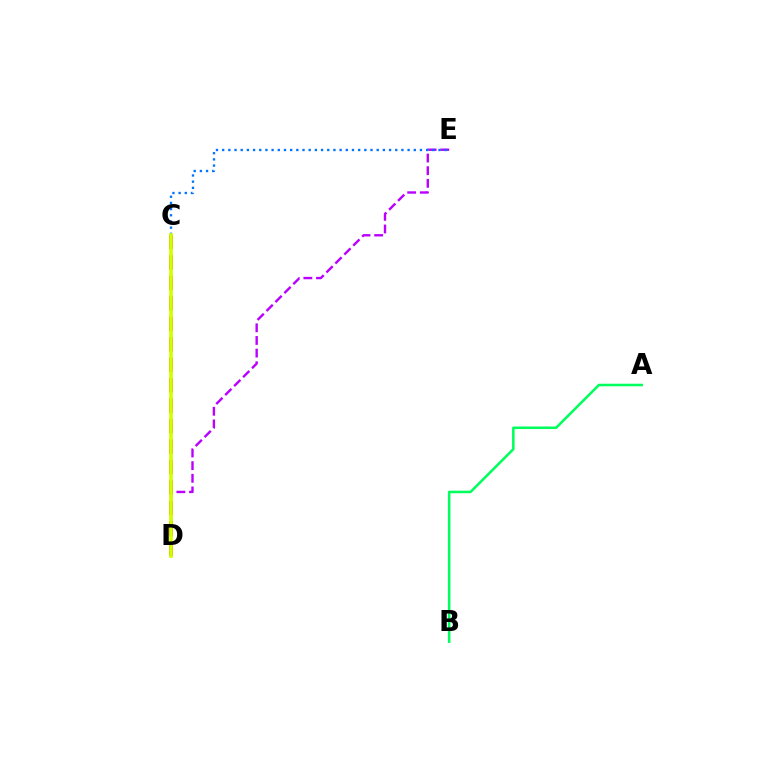{('A', 'B'): [{'color': '#00ff5c', 'line_style': 'solid', 'thickness': 1.83}], ('C', 'D'): [{'color': '#ff0000', 'line_style': 'dashed', 'thickness': 2.78}, {'color': '#d1ff00', 'line_style': 'solid', 'thickness': 2.64}], ('D', 'E'): [{'color': '#b900ff', 'line_style': 'dashed', 'thickness': 1.72}], ('C', 'E'): [{'color': '#0074ff', 'line_style': 'dotted', 'thickness': 1.68}]}